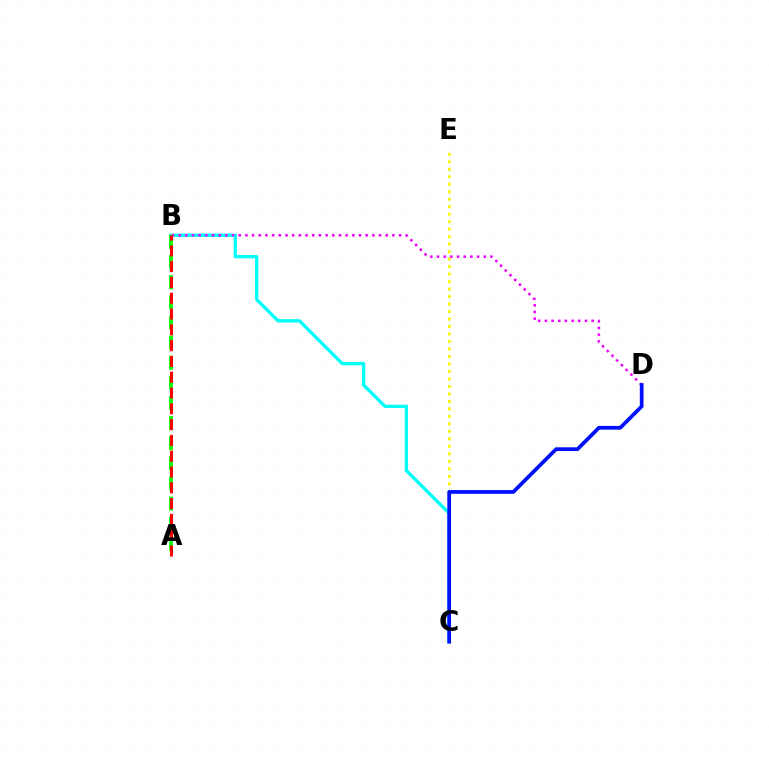{('B', 'C'): [{'color': '#00fff6', 'line_style': 'solid', 'thickness': 2.38}], ('C', 'E'): [{'color': '#fcf500', 'line_style': 'dotted', 'thickness': 2.03}], ('B', 'D'): [{'color': '#ee00ff', 'line_style': 'dotted', 'thickness': 1.82}], ('C', 'D'): [{'color': '#0010ff', 'line_style': 'solid', 'thickness': 2.69}], ('A', 'B'): [{'color': '#08ff00', 'line_style': 'dashed', 'thickness': 2.73}, {'color': '#ff0000', 'line_style': 'dashed', 'thickness': 2.15}]}